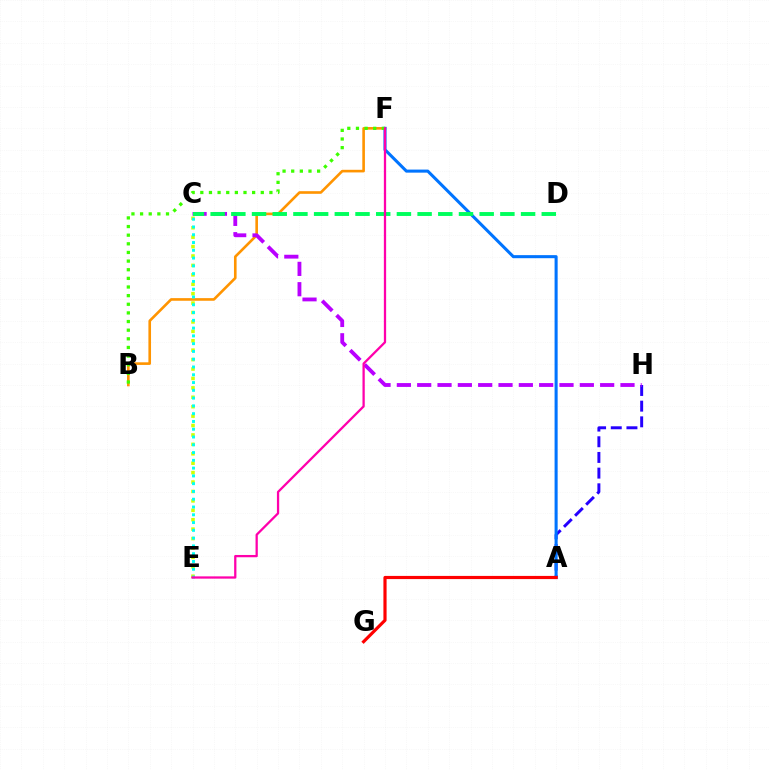{('C', 'E'): [{'color': '#d1ff00', 'line_style': 'dotted', 'thickness': 2.56}, {'color': '#00fff6', 'line_style': 'dotted', 'thickness': 2.11}], ('B', 'F'): [{'color': '#ff9400', 'line_style': 'solid', 'thickness': 1.89}, {'color': '#3dff00', 'line_style': 'dotted', 'thickness': 2.35}], ('A', 'H'): [{'color': '#2500ff', 'line_style': 'dashed', 'thickness': 2.13}], ('C', 'H'): [{'color': '#b900ff', 'line_style': 'dashed', 'thickness': 2.76}], ('A', 'F'): [{'color': '#0074ff', 'line_style': 'solid', 'thickness': 2.2}], ('A', 'G'): [{'color': '#ff0000', 'line_style': 'solid', 'thickness': 2.28}], ('C', 'D'): [{'color': '#00ff5c', 'line_style': 'dashed', 'thickness': 2.81}], ('E', 'F'): [{'color': '#ff00ac', 'line_style': 'solid', 'thickness': 1.64}]}